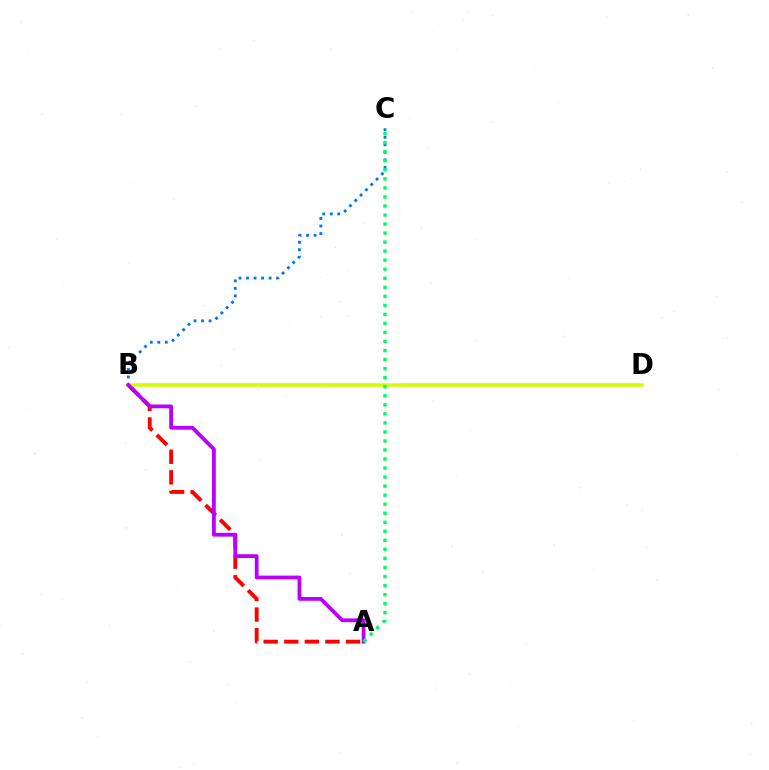{('A', 'B'): [{'color': '#ff0000', 'line_style': 'dashed', 'thickness': 2.8}, {'color': '#b900ff', 'line_style': 'solid', 'thickness': 2.73}], ('B', 'C'): [{'color': '#0074ff', 'line_style': 'dotted', 'thickness': 2.04}], ('B', 'D'): [{'color': '#d1ff00', 'line_style': 'solid', 'thickness': 2.53}], ('A', 'C'): [{'color': '#00ff5c', 'line_style': 'dotted', 'thickness': 2.46}]}